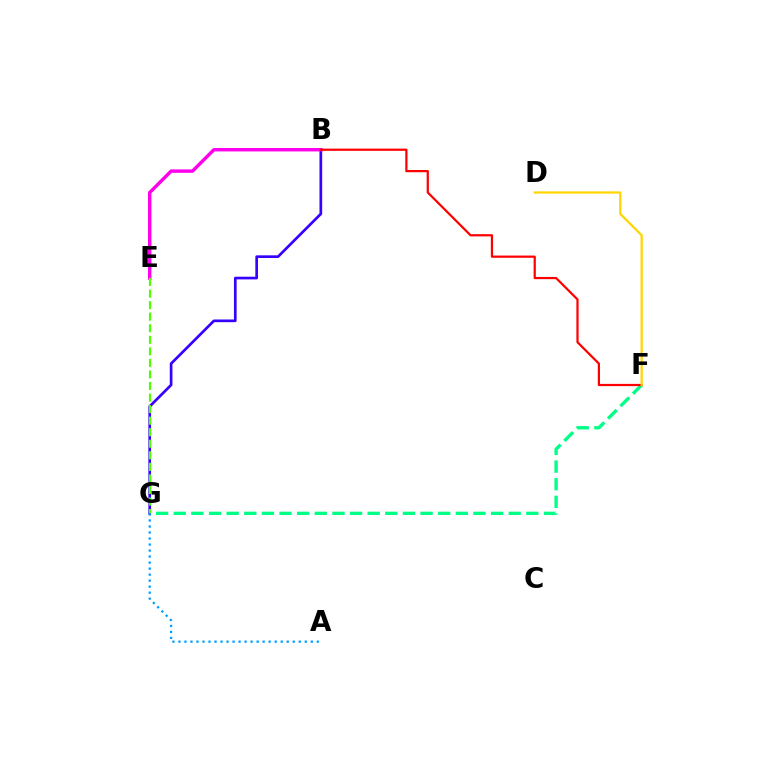{('B', 'G'): [{'color': '#3700ff', 'line_style': 'solid', 'thickness': 1.93}], ('F', 'G'): [{'color': '#00ff86', 'line_style': 'dashed', 'thickness': 2.39}], ('A', 'G'): [{'color': '#009eff', 'line_style': 'dotted', 'thickness': 1.63}], ('B', 'E'): [{'color': '#ff00ed', 'line_style': 'solid', 'thickness': 2.46}], ('E', 'G'): [{'color': '#4fff00', 'line_style': 'dashed', 'thickness': 1.57}], ('B', 'F'): [{'color': '#ff0000', 'line_style': 'solid', 'thickness': 1.6}], ('D', 'F'): [{'color': '#ffd500', 'line_style': 'solid', 'thickness': 1.62}]}